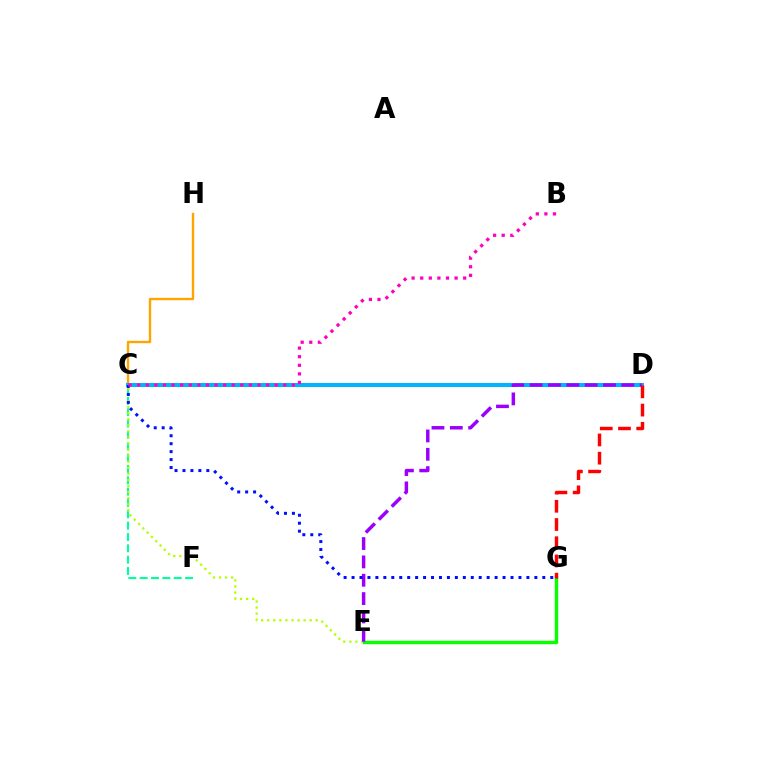{('C', 'F'): [{'color': '#00ff9d', 'line_style': 'dashed', 'thickness': 1.54}], ('C', 'H'): [{'color': '#ffa500', 'line_style': 'solid', 'thickness': 1.72}], ('C', 'E'): [{'color': '#b3ff00', 'line_style': 'dotted', 'thickness': 1.65}], ('E', 'G'): [{'color': '#08ff00', 'line_style': 'solid', 'thickness': 2.45}], ('C', 'D'): [{'color': '#00b5ff', 'line_style': 'solid', 'thickness': 2.89}], ('D', 'E'): [{'color': '#9b00ff', 'line_style': 'dashed', 'thickness': 2.49}], ('C', 'G'): [{'color': '#0010ff', 'line_style': 'dotted', 'thickness': 2.16}], ('B', 'C'): [{'color': '#ff00bd', 'line_style': 'dotted', 'thickness': 2.34}], ('D', 'G'): [{'color': '#ff0000', 'line_style': 'dashed', 'thickness': 2.48}]}